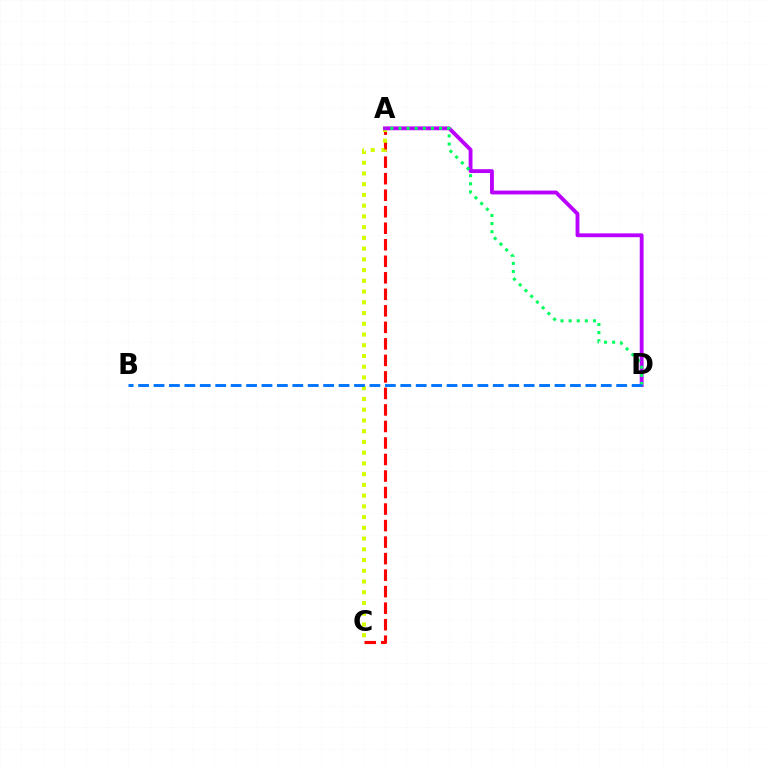{('A', 'C'): [{'color': '#ff0000', 'line_style': 'dashed', 'thickness': 2.24}, {'color': '#d1ff00', 'line_style': 'dotted', 'thickness': 2.92}], ('A', 'D'): [{'color': '#b900ff', 'line_style': 'solid', 'thickness': 2.76}, {'color': '#00ff5c', 'line_style': 'dotted', 'thickness': 2.2}], ('B', 'D'): [{'color': '#0074ff', 'line_style': 'dashed', 'thickness': 2.1}]}